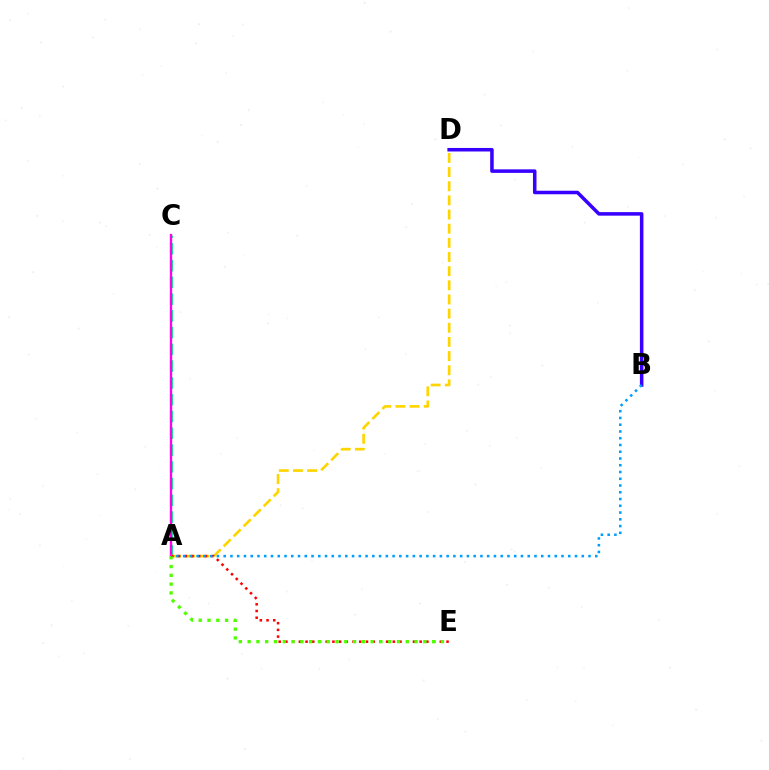{('A', 'C'): [{'color': '#00ff86', 'line_style': 'dashed', 'thickness': 2.28}, {'color': '#ff00ed', 'line_style': 'solid', 'thickness': 1.68}], ('B', 'D'): [{'color': '#3700ff', 'line_style': 'solid', 'thickness': 2.54}], ('A', 'D'): [{'color': '#ffd500', 'line_style': 'dashed', 'thickness': 1.92}], ('A', 'E'): [{'color': '#ff0000', 'line_style': 'dotted', 'thickness': 1.82}, {'color': '#4fff00', 'line_style': 'dotted', 'thickness': 2.39}], ('A', 'B'): [{'color': '#009eff', 'line_style': 'dotted', 'thickness': 1.84}]}